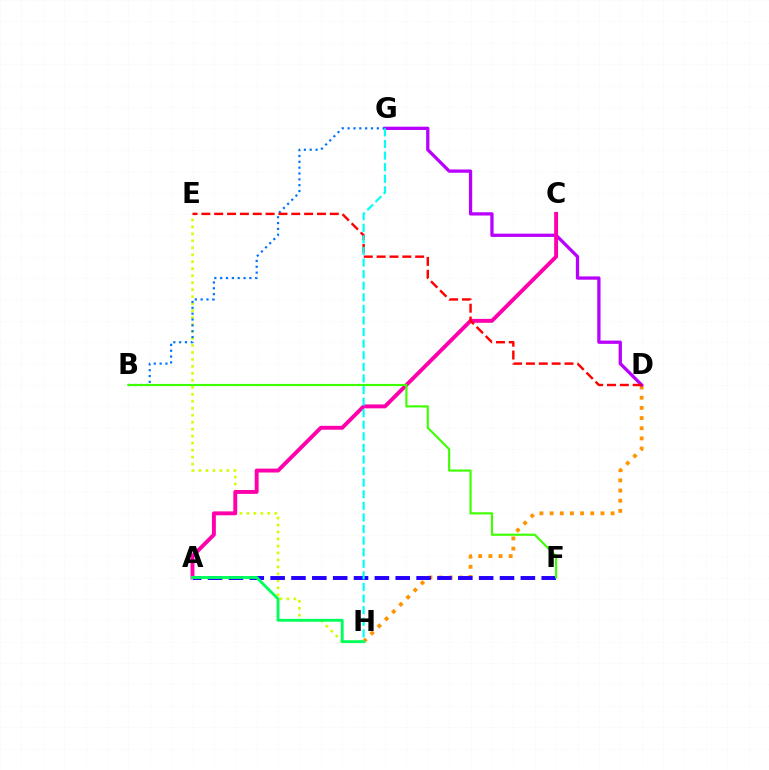{('D', 'H'): [{'color': '#ff9400', 'line_style': 'dotted', 'thickness': 2.76}], ('D', 'G'): [{'color': '#b900ff', 'line_style': 'solid', 'thickness': 2.36}], ('E', 'H'): [{'color': '#d1ff00', 'line_style': 'dotted', 'thickness': 1.9}], ('A', 'C'): [{'color': '#ff00ac', 'line_style': 'solid', 'thickness': 2.81}], ('B', 'G'): [{'color': '#0074ff', 'line_style': 'dotted', 'thickness': 1.59}], ('A', 'F'): [{'color': '#2500ff', 'line_style': 'dashed', 'thickness': 2.83}], ('D', 'E'): [{'color': '#ff0000', 'line_style': 'dashed', 'thickness': 1.74}], ('B', 'F'): [{'color': '#3dff00', 'line_style': 'solid', 'thickness': 1.54}], ('A', 'H'): [{'color': '#00ff5c', 'line_style': 'solid', 'thickness': 2.07}], ('G', 'H'): [{'color': '#00fff6', 'line_style': 'dashed', 'thickness': 1.57}]}